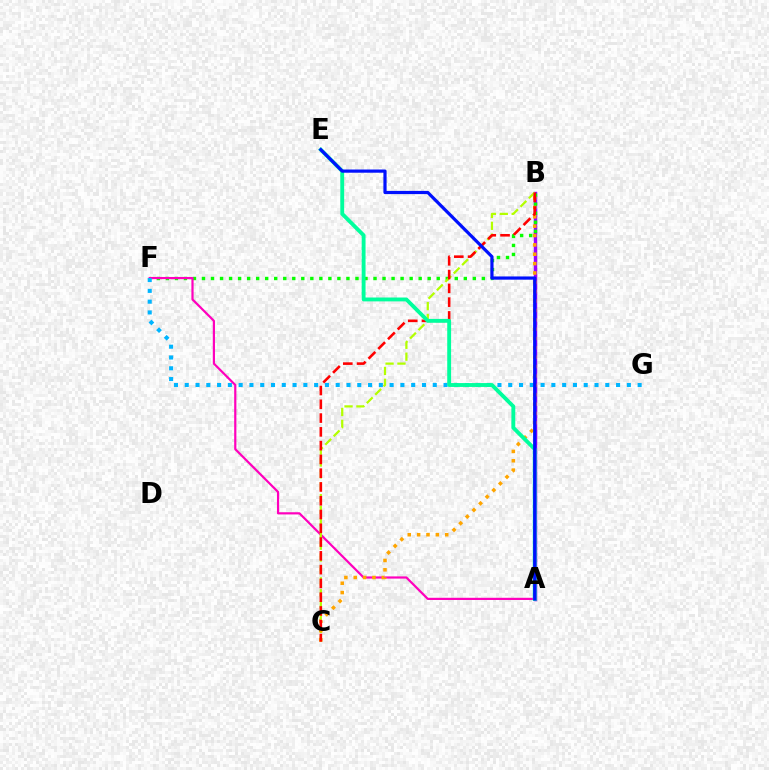{('A', 'B'): [{'color': '#9b00ff', 'line_style': 'solid', 'thickness': 2.49}], ('B', 'F'): [{'color': '#08ff00', 'line_style': 'dotted', 'thickness': 2.45}], ('A', 'F'): [{'color': '#ff00bd', 'line_style': 'solid', 'thickness': 1.58}], ('B', 'C'): [{'color': '#b3ff00', 'line_style': 'dashed', 'thickness': 1.61}, {'color': '#ffa500', 'line_style': 'dotted', 'thickness': 2.54}, {'color': '#ff0000', 'line_style': 'dashed', 'thickness': 1.87}], ('F', 'G'): [{'color': '#00b5ff', 'line_style': 'dotted', 'thickness': 2.93}], ('A', 'E'): [{'color': '#00ff9d', 'line_style': 'solid', 'thickness': 2.78}, {'color': '#0010ff', 'line_style': 'solid', 'thickness': 2.31}]}